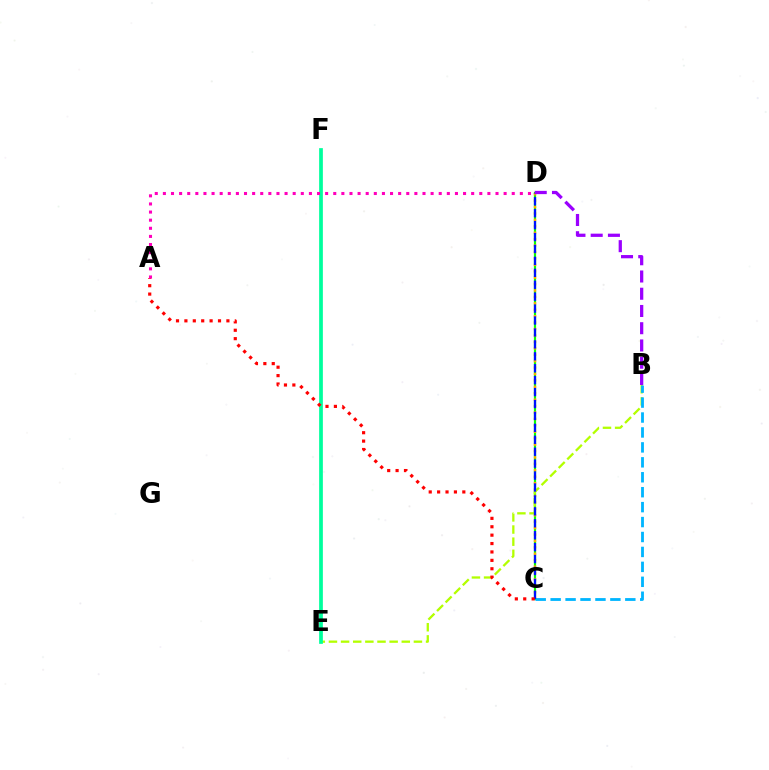{('C', 'D'): [{'color': '#08ff00', 'line_style': 'solid', 'thickness': 1.59}, {'color': '#ffa500', 'line_style': 'dotted', 'thickness': 1.74}, {'color': '#0010ff', 'line_style': 'dashed', 'thickness': 1.62}], ('B', 'E'): [{'color': '#b3ff00', 'line_style': 'dashed', 'thickness': 1.65}], ('B', 'C'): [{'color': '#00b5ff', 'line_style': 'dashed', 'thickness': 2.03}], ('E', 'F'): [{'color': '#00ff9d', 'line_style': 'solid', 'thickness': 2.68}], ('A', 'C'): [{'color': '#ff0000', 'line_style': 'dotted', 'thickness': 2.28}], ('B', 'D'): [{'color': '#9b00ff', 'line_style': 'dashed', 'thickness': 2.34}], ('A', 'D'): [{'color': '#ff00bd', 'line_style': 'dotted', 'thickness': 2.2}]}